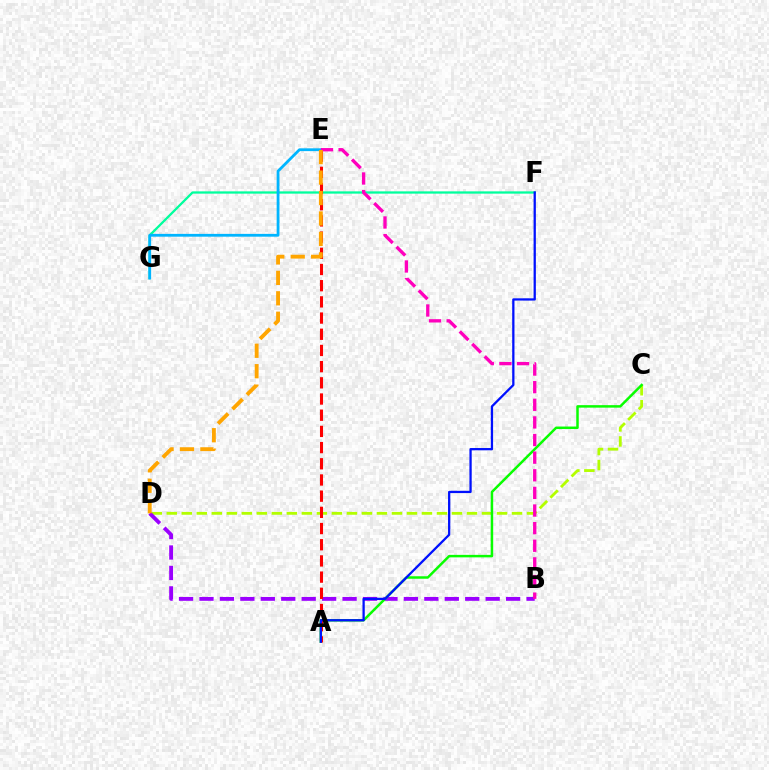{('C', 'D'): [{'color': '#b3ff00', 'line_style': 'dashed', 'thickness': 2.04}], ('B', 'D'): [{'color': '#9b00ff', 'line_style': 'dashed', 'thickness': 2.78}], ('F', 'G'): [{'color': '#00ff9d', 'line_style': 'solid', 'thickness': 1.64}], ('E', 'G'): [{'color': '#00b5ff', 'line_style': 'solid', 'thickness': 2.02}], ('A', 'C'): [{'color': '#08ff00', 'line_style': 'solid', 'thickness': 1.79}], ('A', 'E'): [{'color': '#ff0000', 'line_style': 'dashed', 'thickness': 2.2}], ('B', 'E'): [{'color': '#ff00bd', 'line_style': 'dashed', 'thickness': 2.39}], ('D', 'E'): [{'color': '#ffa500', 'line_style': 'dashed', 'thickness': 2.78}], ('A', 'F'): [{'color': '#0010ff', 'line_style': 'solid', 'thickness': 1.64}]}